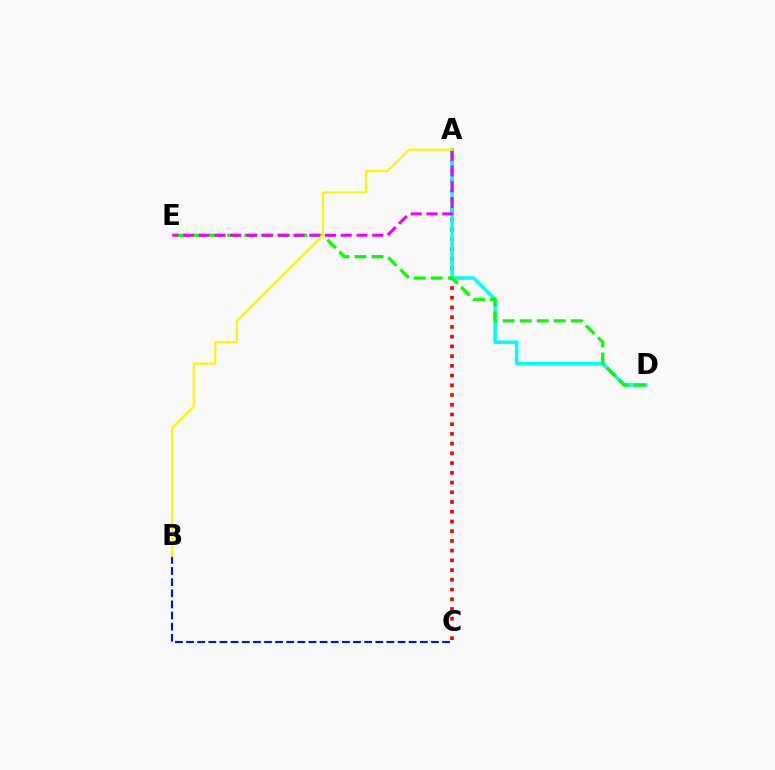{('B', 'C'): [{'color': '#0010ff', 'line_style': 'dashed', 'thickness': 1.51}], ('A', 'C'): [{'color': '#ff0000', 'line_style': 'dotted', 'thickness': 2.64}], ('A', 'D'): [{'color': '#00fff6', 'line_style': 'solid', 'thickness': 2.53}], ('D', 'E'): [{'color': '#08ff00', 'line_style': 'dashed', 'thickness': 2.31}], ('A', 'E'): [{'color': '#ee00ff', 'line_style': 'dashed', 'thickness': 2.14}], ('A', 'B'): [{'color': '#fcf500', 'line_style': 'solid', 'thickness': 1.54}]}